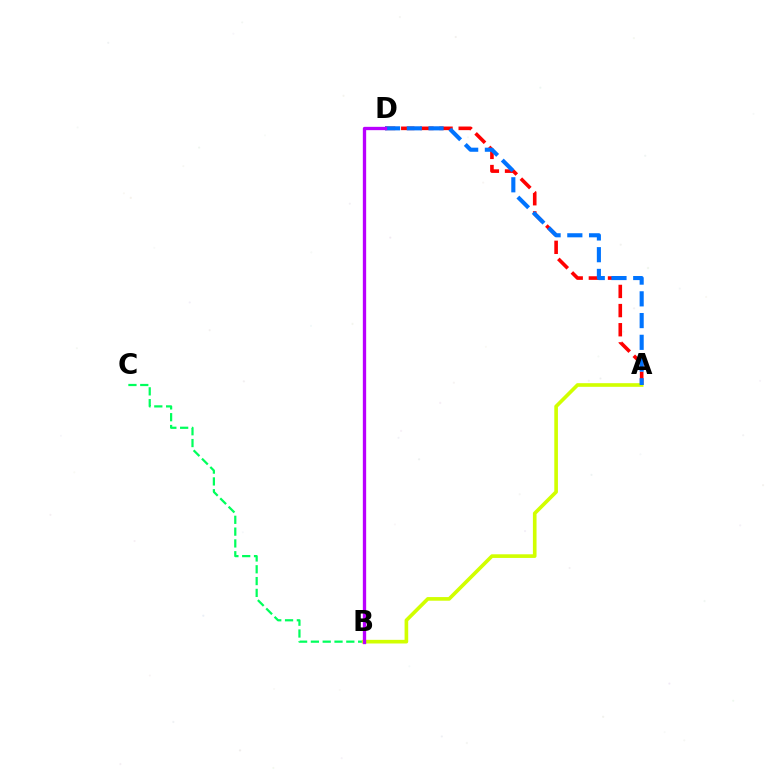{('B', 'C'): [{'color': '#00ff5c', 'line_style': 'dashed', 'thickness': 1.6}], ('A', 'D'): [{'color': '#ff0000', 'line_style': 'dashed', 'thickness': 2.6}, {'color': '#0074ff', 'line_style': 'dashed', 'thickness': 2.95}], ('A', 'B'): [{'color': '#d1ff00', 'line_style': 'solid', 'thickness': 2.62}], ('B', 'D'): [{'color': '#b900ff', 'line_style': 'solid', 'thickness': 2.39}]}